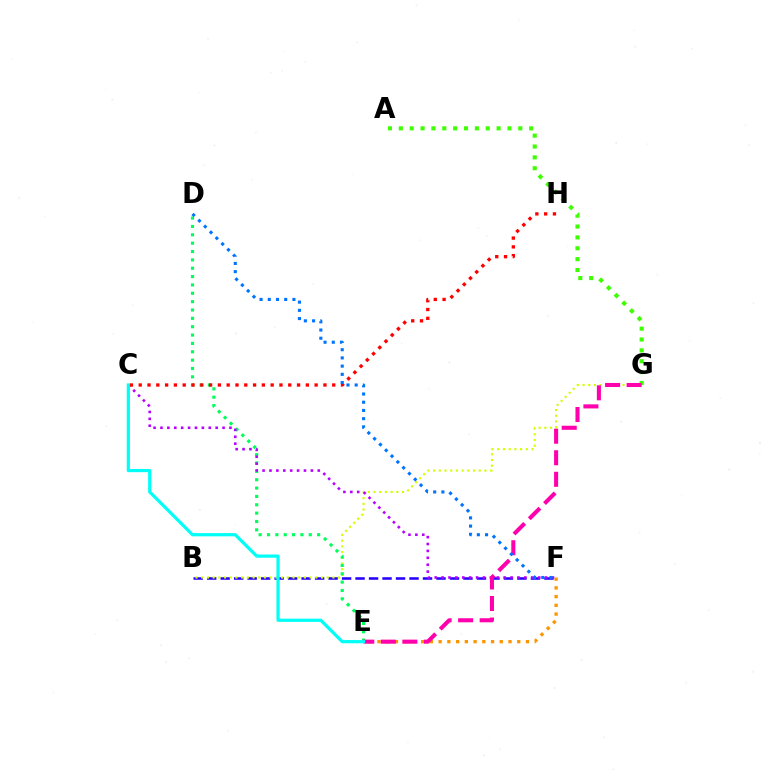{('A', 'G'): [{'color': '#3dff00', 'line_style': 'dotted', 'thickness': 2.95}], ('E', 'F'): [{'color': '#ff9400', 'line_style': 'dotted', 'thickness': 2.37}], ('B', 'F'): [{'color': '#2500ff', 'line_style': 'dashed', 'thickness': 1.83}], ('B', 'G'): [{'color': '#d1ff00', 'line_style': 'dotted', 'thickness': 1.55}], ('D', 'E'): [{'color': '#00ff5c', 'line_style': 'dotted', 'thickness': 2.27}], ('C', 'F'): [{'color': '#b900ff', 'line_style': 'dotted', 'thickness': 1.87}], ('E', 'G'): [{'color': '#ff00ac', 'line_style': 'dashed', 'thickness': 2.93}], ('C', 'H'): [{'color': '#ff0000', 'line_style': 'dotted', 'thickness': 2.39}], ('C', 'E'): [{'color': '#00fff6', 'line_style': 'solid', 'thickness': 2.31}], ('D', 'F'): [{'color': '#0074ff', 'line_style': 'dotted', 'thickness': 2.23}]}